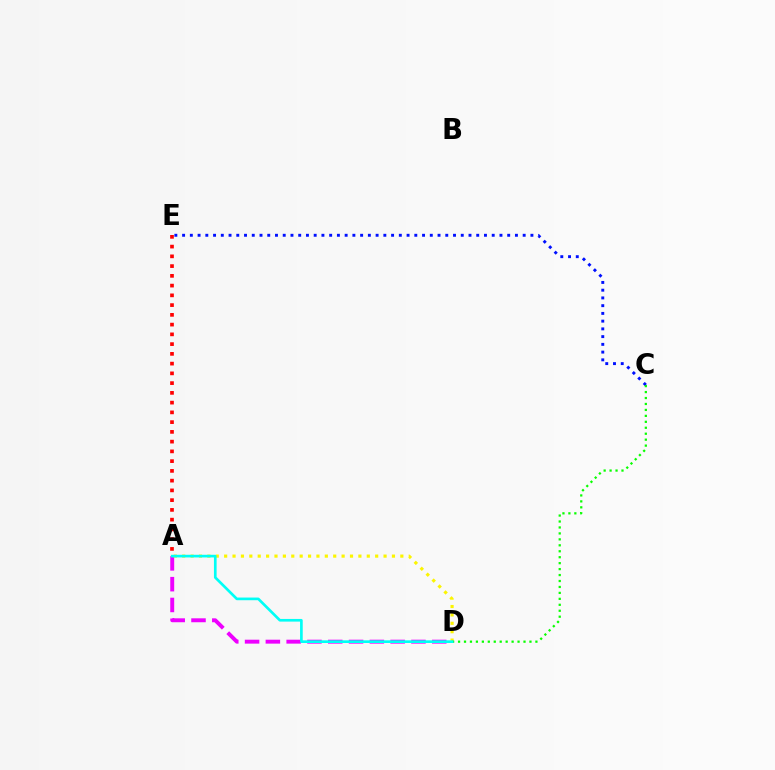{('A', 'D'): [{'color': '#ee00ff', 'line_style': 'dashed', 'thickness': 2.83}, {'color': '#fcf500', 'line_style': 'dotted', 'thickness': 2.28}, {'color': '#00fff6', 'line_style': 'solid', 'thickness': 1.92}], ('A', 'E'): [{'color': '#ff0000', 'line_style': 'dotted', 'thickness': 2.65}], ('C', 'E'): [{'color': '#0010ff', 'line_style': 'dotted', 'thickness': 2.1}], ('C', 'D'): [{'color': '#08ff00', 'line_style': 'dotted', 'thickness': 1.62}]}